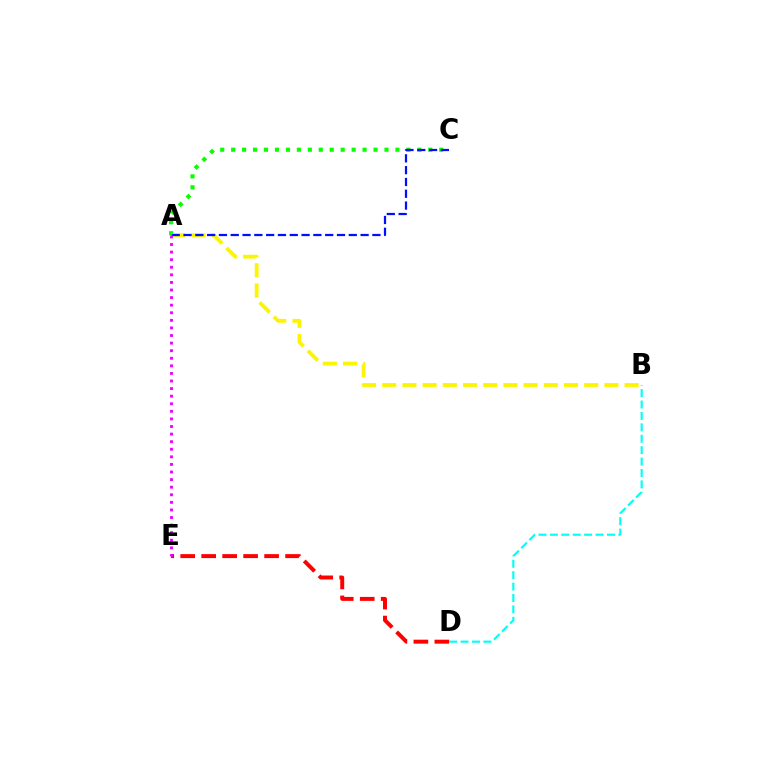{('A', 'C'): [{'color': '#08ff00', 'line_style': 'dotted', 'thickness': 2.98}, {'color': '#0010ff', 'line_style': 'dashed', 'thickness': 1.6}], ('A', 'B'): [{'color': '#fcf500', 'line_style': 'dashed', 'thickness': 2.74}], ('D', 'E'): [{'color': '#ff0000', 'line_style': 'dashed', 'thickness': 2.85}], ('B', 'D'): [{'color': '#00fff6', 'line_style': 'dashed', 'thickness': 1.55}], ('A', 'E'): [{'color': '#ee00ff', 'line_style': 'dotted', 'thickness': 2.06}]}